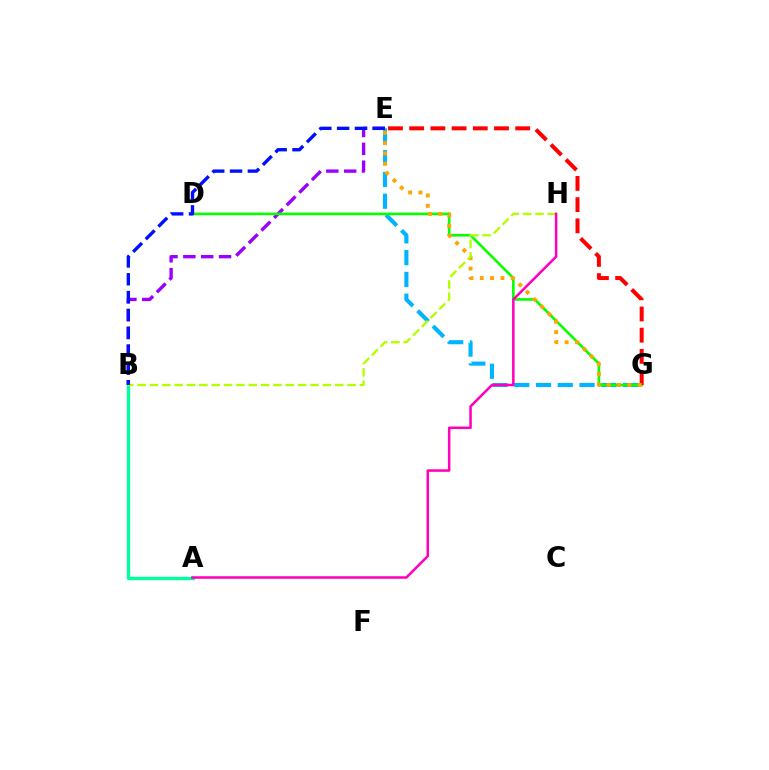{('B', 'E'): [{'color': '#9b00ff', 'line_style': 'dashed', 'thickness': 2.42}, {'color': '#0010ff', 'line_style': 'dashed', 'thickness': 2.42}], ('A', 'B'): [{'color': '#00ff9d', 'line_style': 'solid', 'thickness': 2.41}], ('E', 'G'): [{'color': '#00b5ff', 'line_style': 'dashed', 'thickness': 2.96}, {'color': '#ff0000', 'line_style': 'dashed', 'thickness': 2.88}, {'color': '#ffa500', 'line_style': 'dotted', 'thickness': 2.81}], ('D', 'G'): [{'color': '#08ff00', 'line_style': 'solid', 'thickness': 1.89}], ('B', 'H'): [{'color': '#b3ff00', 'line_style': 'dashed', 'thickness': 1.68}], ('A', 'H'): [{'color': '#ff00bd', 'line_style': 'solid', 'thickness': 1.82}]}